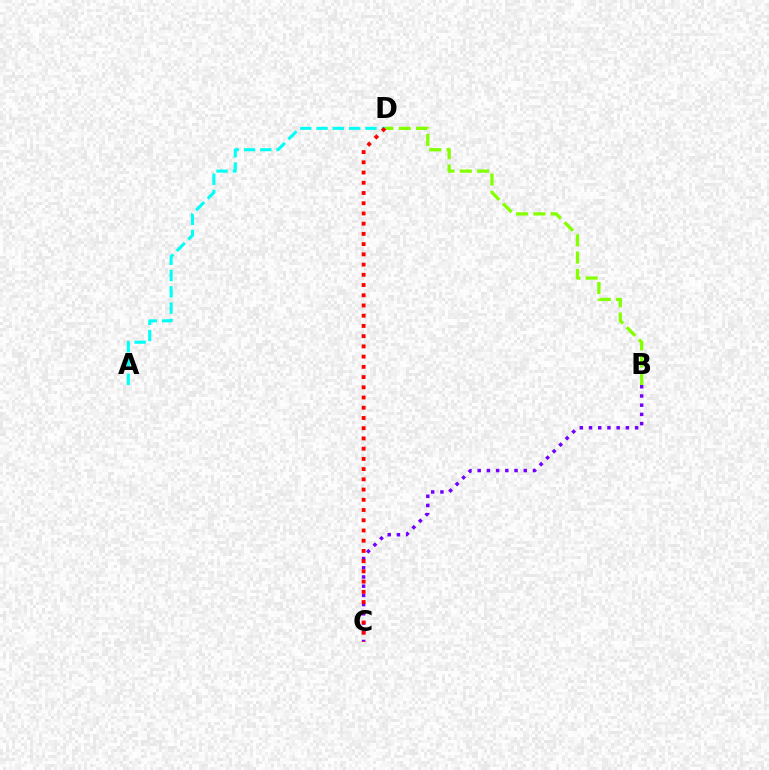{('B', 'C'): [{'color': '#7200ff', 'line_style': 'dotted', 'thickness': 2.5}], ('B', 'D'): [{'color': '#84ff00', 'line_style': 'dashed', 'thickness': 2.35}], ('A', 'D'): [{'color': '#00fff6', 'line_style': 'dashed', 'thickness': 2.21}], ('C', 'D'): [{'color': '#ff0000', 'line_style': 'dotted', 'thickness': 2.78}]}